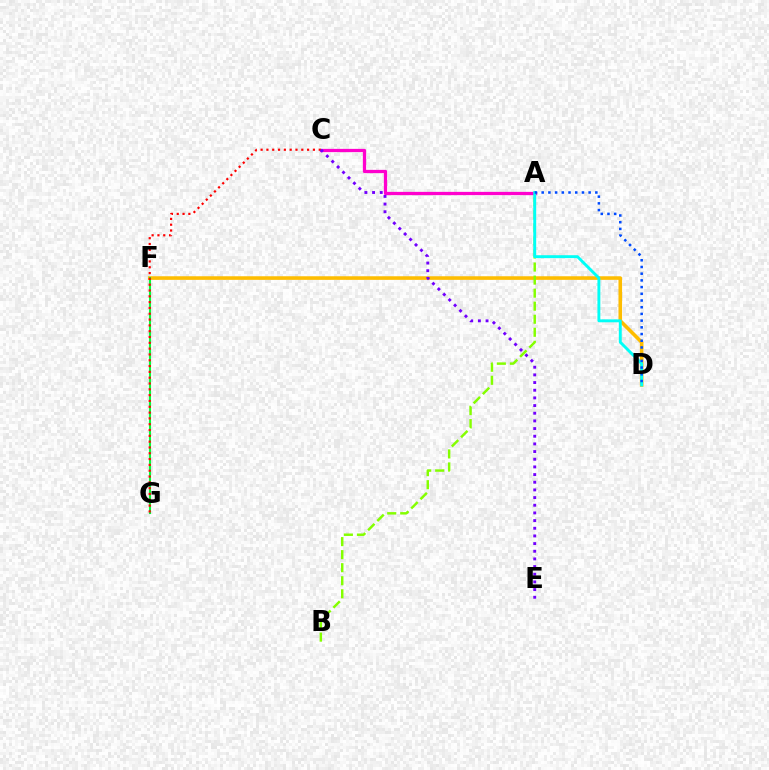{('D', 'F'): [{'color': '#ffbd00', 'line_style': 'solid', 'thickness': 2.59}], ('A', 'C'): [{'color': '#ff00cf', 'line_style': 'solid', 'thickness': 2.36}], ('F', 'G'): [{'color': '#00ff39', 'line_style': 'solid', 'thickness': 1.5}], ('C', 'G'): [{'color': '#ff0000', 'line_style': 'dotted', 'thickness': 1.58}], ('A', 'B'): [{'color': '#84ff00', 'line_style': 'dashed', 'thickness': 1.77}], ('C', 'E'): [{'color': '#7200ff', 'line_style': 'dotted', 'thickness': 2.08}], ('A', 'D'): [{'color': '#00fff6', 'line_style': 'solid', 'thickness': 2.09}, {'color': '#004bff', 'line_style': 'dotted', 'thickness': 1.82}]}